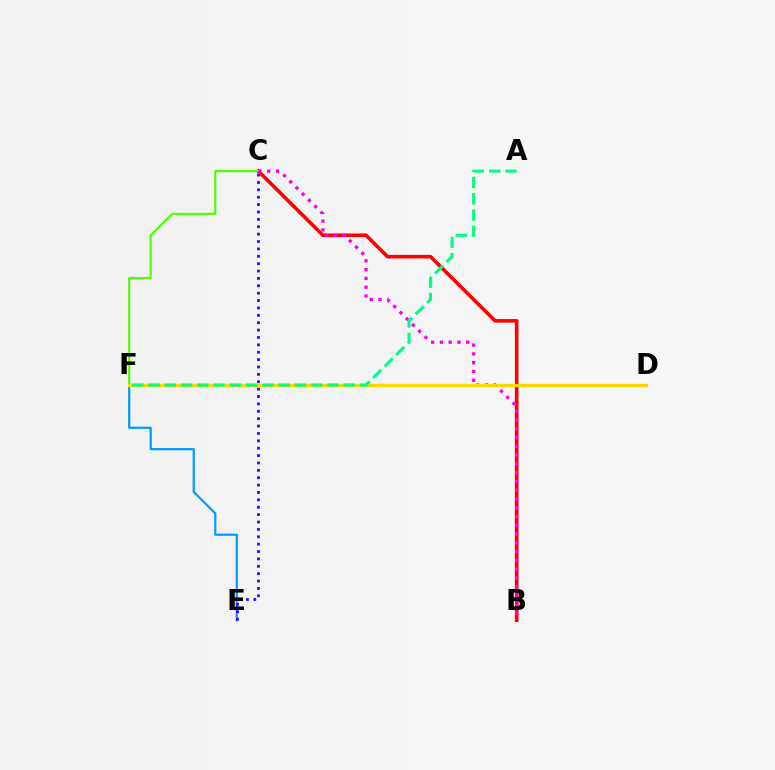{('E', 'F'): [{'color': '#009eff', 'line_style': 'solid', 'thickness': 1.62}], ('B', 'C'): [{'color': '#ff0000', 'line_style': 'solid', 'thickness': 2.58}, {'color': '#ff00ed', 'line_style': 'dotted', 'thickness': 2.39}], ('C', 'E'): [{'color': '#3700ff', 'line_style': 'dotted', 'thickness': 2.01}], ('C', 'F'): [{'color': '#4fff00', 'line_style': 'solid', 'thickness': 1.55}], ('D', 'F'): [{'color': '#ffd500', 'line_style': 'solid', 'thickness': 2.37}], ('A', 'F'): [{'color': '#00ff86', 'line_style': 'dashed', 'thickness': 2.21}]}